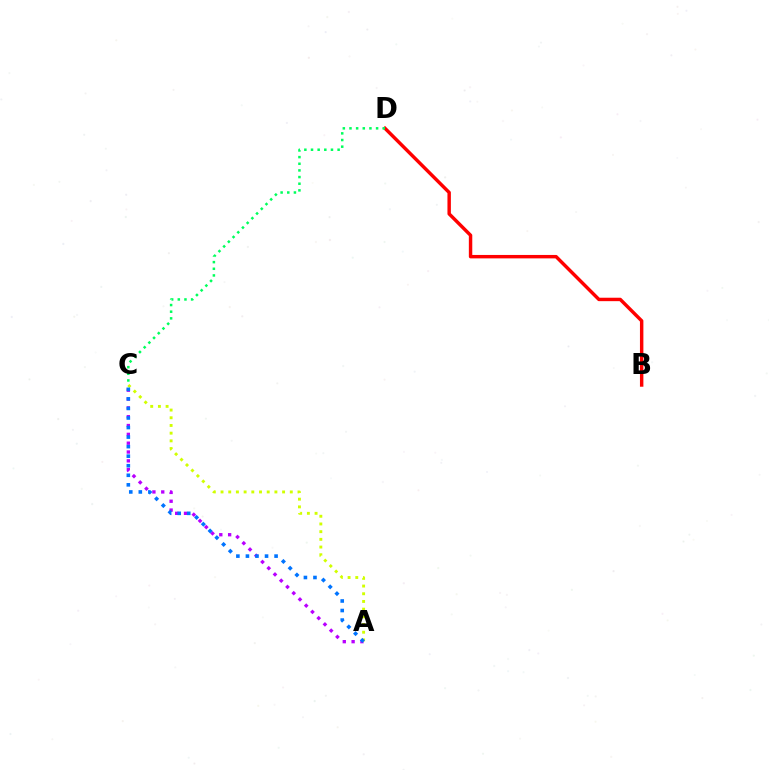{('B', 'D'): [{'color': '#ff0000', 'line_style': 'solid', 'thickness': 2.47}], ('C', 'D'): [{'color': '#00ff5c', 'line_style': 'dotted', 'thickness': 1.81}], ('A', 'C'): [{'color': '#b900ff', 'line_style': 'dotted', 'thickness': 2.4}, {'color': '#d1ff00', 'line_style': 'dotted', 'thickness': 2.09}, {'color': '#0074ff', 'line_style': 'dotted', 'thickness': 2.59}]}